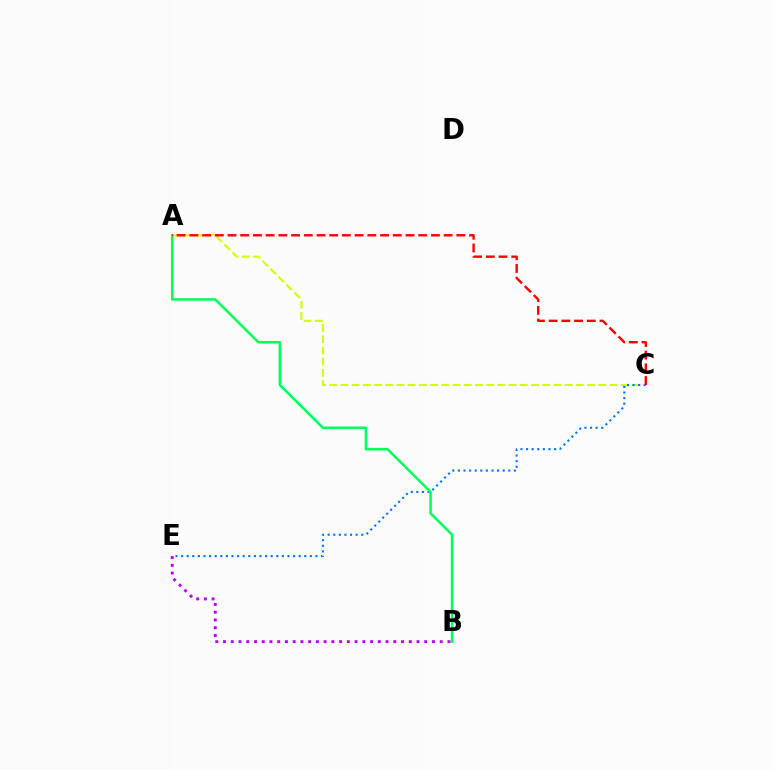{('B', 'E'): [{'color': '#b900ff', 'line_style': 'dotted', 'thickness': 2.1}], ('A', 'C'): [{'color': '#d1ff00', 'line_style': 'dashed', 'thickness': 1.52}, {'color': '#ff0000', 'line_style': 'dashed', 'thickness': 1.73}], ('C', 'E'): [{'color': '#0074ff', 'line_style': 'dotted', 'thickness': 1.52}], ('A', 'B'): [{'color': '#00ff5c', 'line_style': 'solid', 'thickness': 1.82}]}